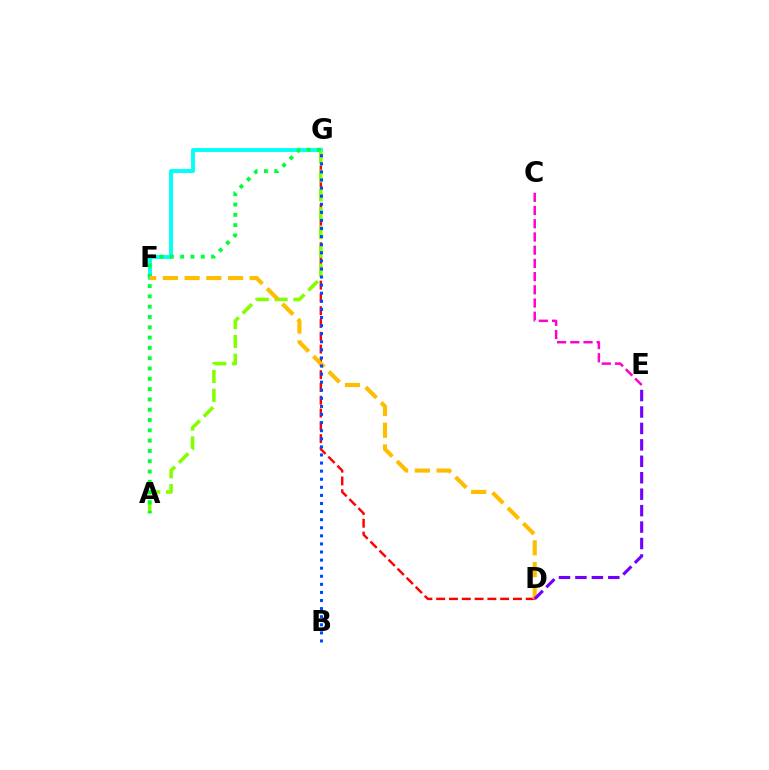{('F', 'G'): [{'color': '#00fff6', 'line_style': 'solid', 'thickness': 2.8}], ('D', 'G'): [{'color': '#ff0000', 'line_style': 'dashed', 'thickness': 1.74}], ('C', 'E'): [{'color': '#ff00cf', 'line_style': 'dashed', 'thickness': 1.8}], ('A', 'G'): [{'color': '#84ff00', 'line_style': 'dashed', 'thickness': 2.56}, {'color': '#00ff39', 'line_style': 'dotted', 'thickness': 2.8}], ('D', 'F'): [{'color': '#ffbd00', 'line_style': 'dashed', 'thickness': 2.95}], ('D', 'E'): [{'color': '#7200ff', 'line_style': 'dashed', 'thickness': 2.23}], ('B', 'G'): [{'color': '#004bff', 'line_style': 'dotted', 'thickness': 2.2}]}